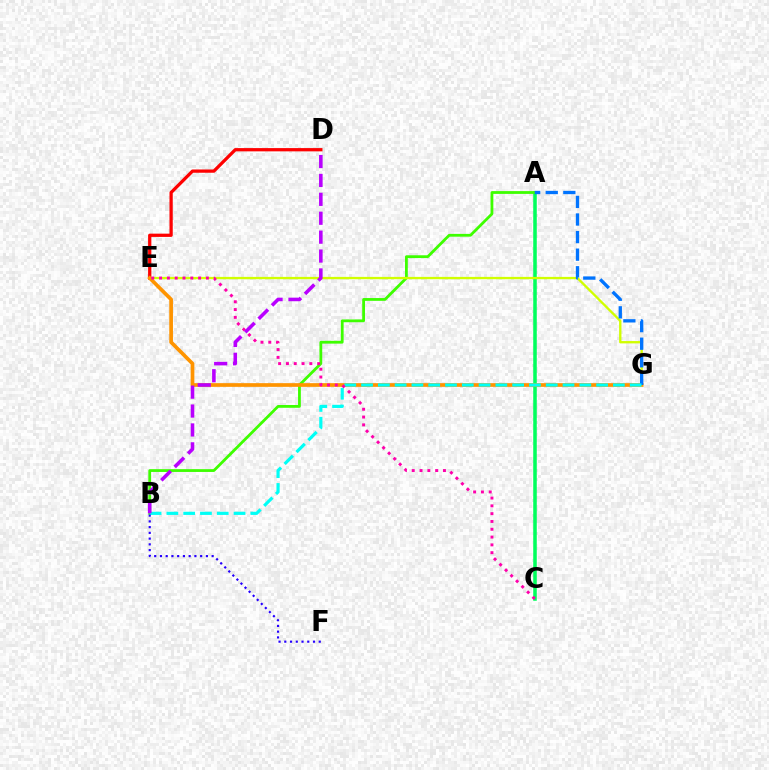{('A', 'C'): [{'color': '#00ff5c', 'line_style': 'solid', 'thickness': 2.55}], ('A', 'B'): [{'color': '#3dff00', 'line_style': 'solid', 'thickness': 2.01}], ('E', 'G'): [{'color': '#d1ff00', 'line_style': 'solid', 'thickness': 1.68}, {'color': '#ff9400', 'line_style': 'solid', 'thickness': 2.66}], ('D', 'E'): [{'color': '#ff0000', 'line_style': 'solid', 'thickness': 2.35}], ('A', 'G'): [{'color': '#0074ff', 'line_style': 'dashed', 'thickness': 2.39}], ('B', 'G'): [{'color': '#00fff6', 'line_style': 'dashed', 'thickness': 2.28}], ('B', 'F'): [{'color': '#2500ff', 'line_style': 'dotted', 'thickness': 1.56}], ('C', 'E'): [{'color': '#ff00ac', 'line_style': 'dotted', 'thickness': 2.12}], ('B', 'D'): [{'color': '#b900ff', 'line_style': 'dashed', 'thickness': 2.57}]}